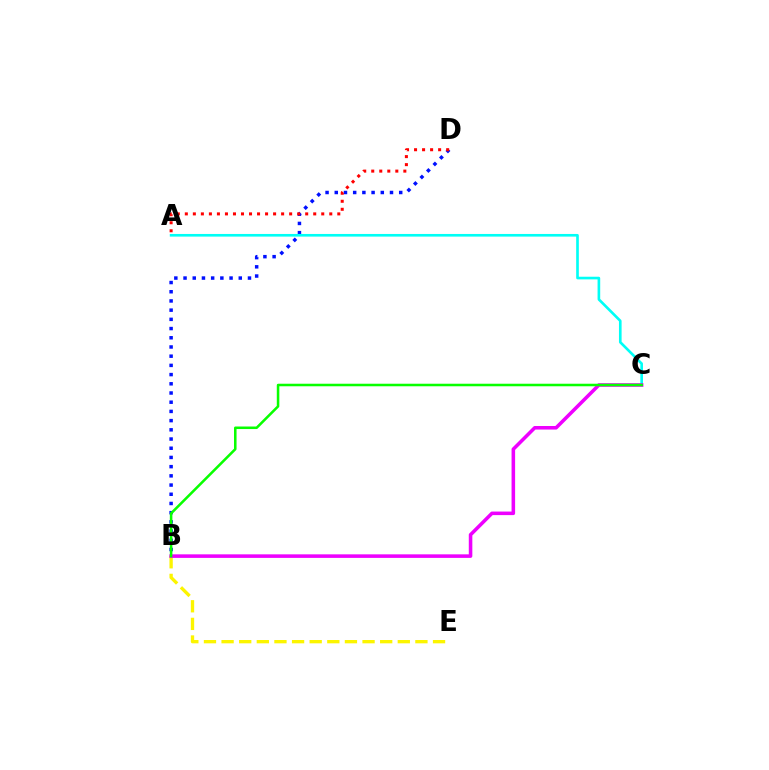{('B', 'D'): [{'color': '#0010ff', 'line_style': 'dotted', 'thickness': 2.5}], ('A', 'C'): [{'color': '#00fff6', 'line_style': 'solid', 'thickness': 1.9}], ('B', 'E'): [{'color': '#fcf500', 'line_style': 'dashed', 'thickness': 2.39}], ('A', 'D'): [{'color': '#ff0000', 'line_style': 'dotted', 'thickness': 2.18}], ('B', 'C'): [{'color': '#ee00ff', 'line_style': 'solid', 'thickness': 2.56}, {'color': '#08ff00', 'line_style': 'solid', 'thickness': 1.83}]}